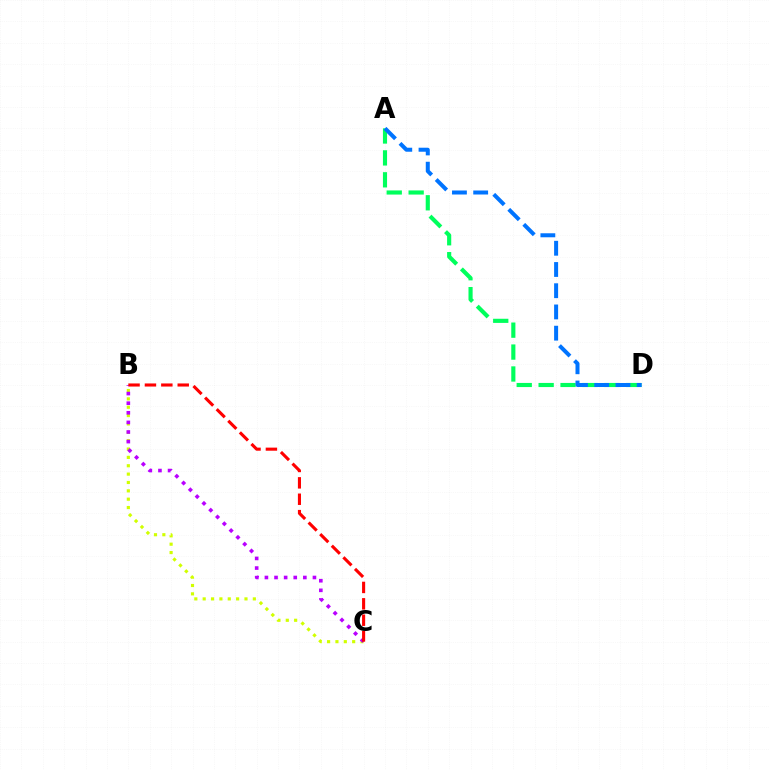{('A', 'D'): [{'color': '#00ff5c', 'line_style': 'dashed', 'thickness': 2.98}, {'color': '#0074ff', 'line_style': 'dashed', 'thickness': 2.88}], ('B', 'C'): [{'color': '#d1ff00', 'line_style': 'dotted', 'thickness': 2.27}, {'color': '#b900ff', 'line_style': 'dotted', 'thickness': 2.61}, {'color': '#ff0000', 'line_style': 'dashed', 'thickness': 2.23}]}